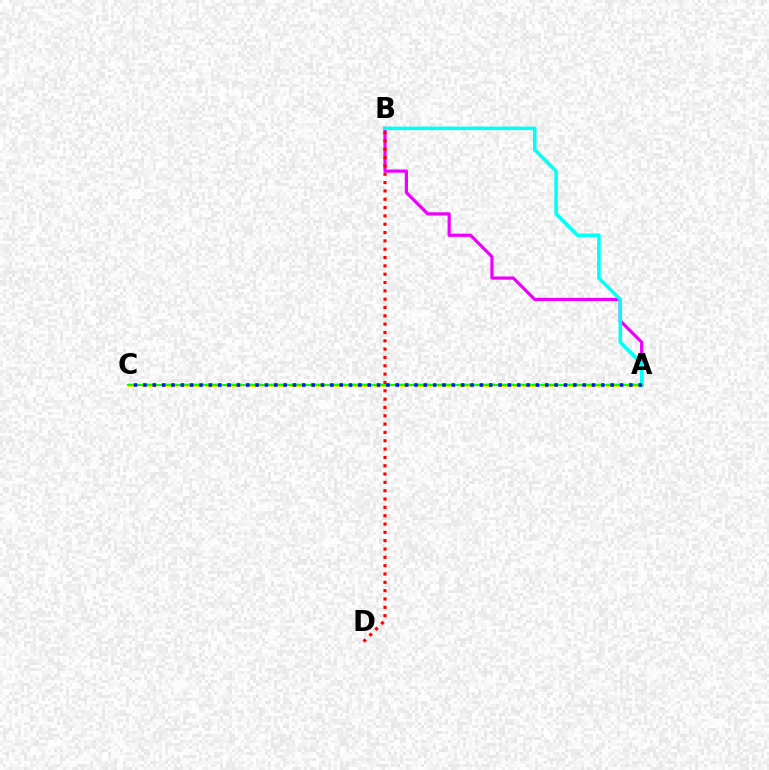{('A', 'C'): [{'color': '#fcf500', 'line_style': 'dashed', 'thickness': 2.87}, {'color': '#08ff00', 'line_style': 'solid', 'thickness': 1.54}, {'color': '#0010ff', 'line_style': 'dotted', 'thickness': 2.54}], ('A', 'B'): [{'color': '#ee00ff', 'line_style': 'solid', 'thickness': 2.31}, {'color': '#00fff6', 'line_style': 'solid', 'thickness': 2.54}], ('B', 'D'): [{'color': '#ff0000', 'line_style': 'dotted', 'thickness': 2.26}]}